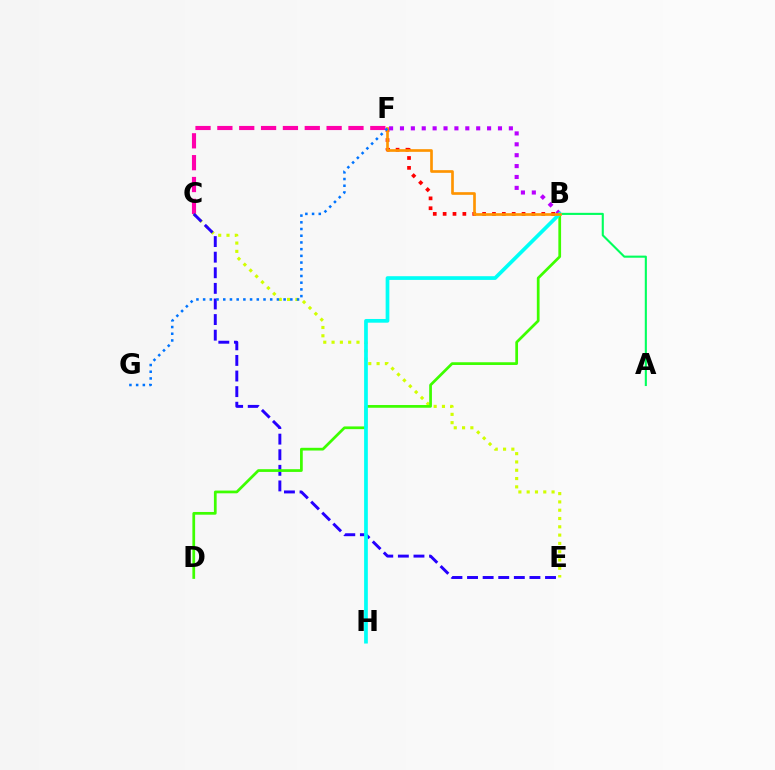{('A', 'B'): [{'color': '#00ff5c', 'line_style': 'solid', 'thickness': 1.52}], ('B', 'F'): [{'color': '#ff0000', 'line_style': 'dotted', 'thickness': 2.68}, {'color': '#b900ff', 'line_style': 'dotted', 'thickness': 2.96}, {'color': '#ff9400', 'line_style': 'solid', 'thickness': 1.92}], ('C', 'F'): [{'color': '#ff00ac', 'line_style': 'dashed', 'thickness': 2.97}], ('C', 'E'): [{'color': '#d1ff00', 'line_style': 'dotted', 'thickness': 2.26}, {'color': '#2500ff', 'line_style': 'dashed', 'thickness': 2.12}], ('B', 'D'): [{'color': '#3dff00', 'line_style': 'solid', 'thickness': 1.97}], ('B', 'H'): [{'color': '#00fff6', 'line_style': 'solid', 'thickness': 2.67}], ('F', 'G'): [{'color': '#0074ff', 'line_style': 'dotted', 'thickness': 1.82}]}